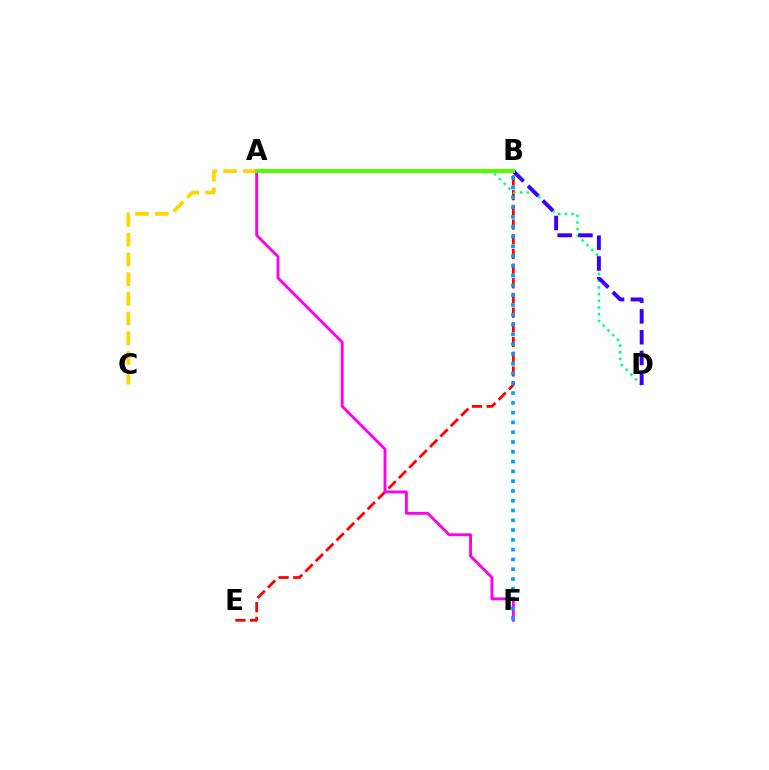{('B', 'E'): [{'color': '#ff0000', 'line_style': 'dashed', 'thickness': 1.99}], ('A', 'D'): [{'color': '#00ff86', 'line_style': 'dotted', 'thickness': 1.82}], ('A', 'C'): [{'color': '#ffd500', 'line_style': 'dashed', 'thickness': 2.68}], ('B', 'D'): [{'color': '#3700ff', 'line_style': 'dashed', 'thickness': 2.83}], ('A', 'F'): [{'color': '#ff00ed', 'line_style': 'solid', 'thickness': 2.07}], ('A', 'B'): [{'color': '#4fff00', 'line_style': 'solid', 'thickness': 2.88}], ('B', 'F'): [{'color': '#009eff', 'line_style': 'dotted', 'thickness': 2.66}]}